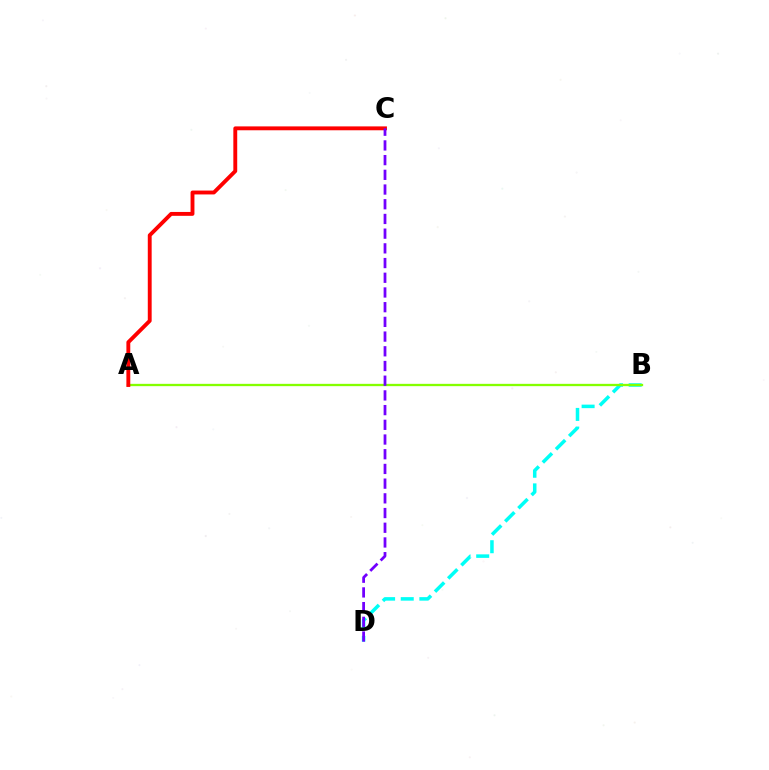{('B', 'D'): [{'color': '#00fff6', 'line_style': 'dashed', 'thickness': 2.53}], ('A', 'B'): [{'color': '#84ff00', 'line_style': 'solid', 'thickness': 1.66}], ('A', 'C'): [{'color': '#ff0000', 'line_style': 'solid', 'thickness': 2.79}], ('C', 'D'): [{'color': '#7200ff', 'line_style': 'dashed', 'thickness': 2.0}]}